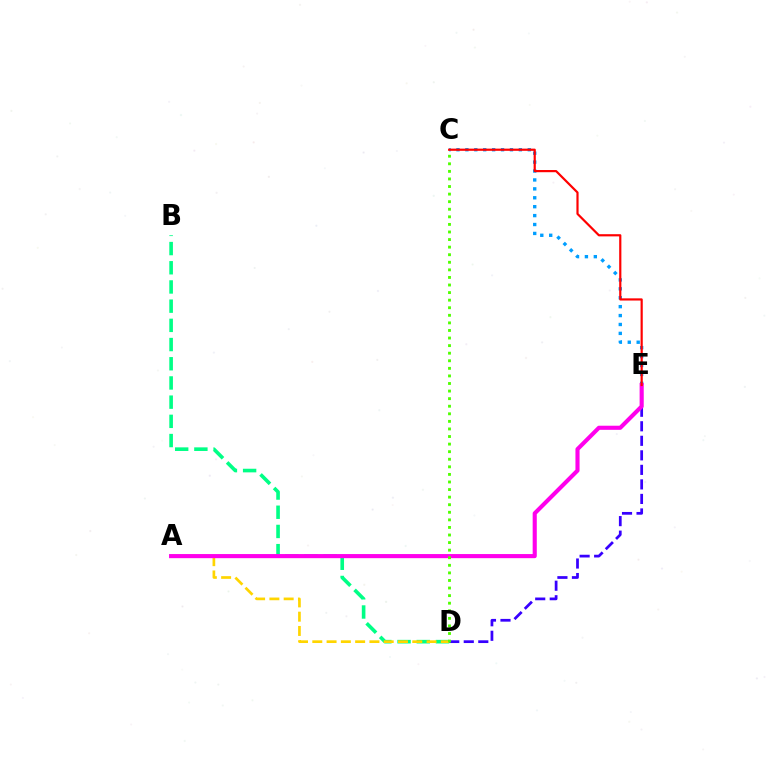{('D', 'E'): [{'color': '#3700ff', 'line_style': 'dashed', 'thickness': 1.97}], ('B', 'D'): [{'color': '#00ff86', 'line_style': 'dashed', 'thickness': 2.61}], ('C', 'E'): [{'color': '#009eff', 'line_style': 'dotted', 'thickness': 2.42}, {'color': '#ff0000', 'line_style': 'solid', 'thickness': 1.58}], ('A', 'D'): [{'color': '#ffd500', 'line_style': 'dashed', 'thickness': 1.94}], ('A', 'E'): [{'color': '#ff00ed', 'line_style': 'solid', 'thickness': 2.96}], ('C', 'D'): [{'color': '#4fff00', 'line_style': 'dotted', 'thickness': 2.06}]}